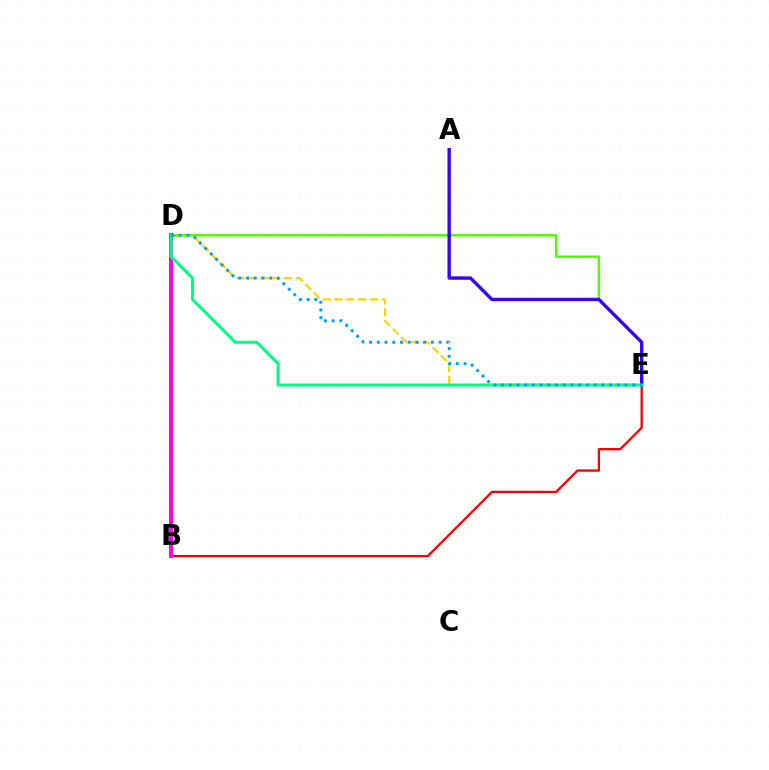{('D', 'E'): [{'color': '#ffd500', 'line_style': 'dashed', 'thickness': 1.61}, {'color': '#4fff00', 'line_style': 'solid', 'thickness': 1.75}, {'color': '#00ff86', 'line_style': 'solid', 'thickness': 2.16}, {'color': '#009eff', 'line_style': 'dotted', 'thickness': 2.1}], ('B', 'E'): [{'color': '#ff0000', 'line_style': 'solid', 'thickness': 1.67}], ('A', 'E'): [{'color': '#3700ff', 'line_style': 'solid', 'thickness': 2.43}], ('B', 'D'): [{'color': '#ff00ed', 'line_style': 'solid', 'thickness': 2.89}]}